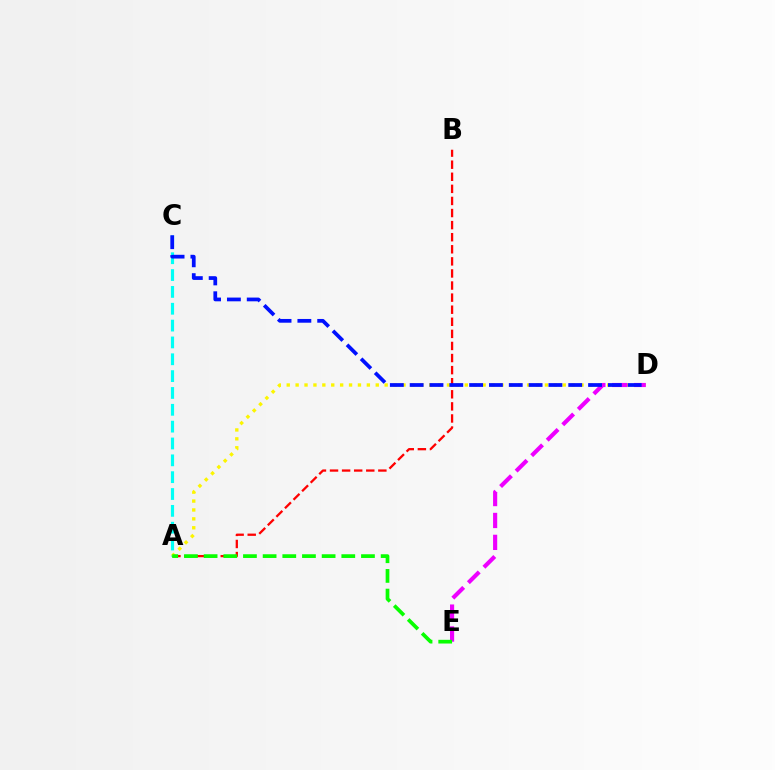{('A', 'C'): [{'color': '#00fff6', 'line_style': 'dashed', 'thickness': 2.29}], ('A', 'B'): [{'color': '#ff0000', 'line_style': 'dashed', 'thickness': 1.64}], ('A', 'D'): [{'color': '#fcf500', 'line_style': 'dotted', 'thickness': 2.42}], ('D', 'E'): [{'color': '#ee00ff', 'line_style': 'dashed', 'thickness': 2.98}], ('A', 'E'): [{'color': '#08ff00', 'line_style': 'dashed', 'thickness': 2.67}], ('C', 'D'): [{'color': '#0010ff', 'line_style': 'dashed', 'thickness': 2.69}]}